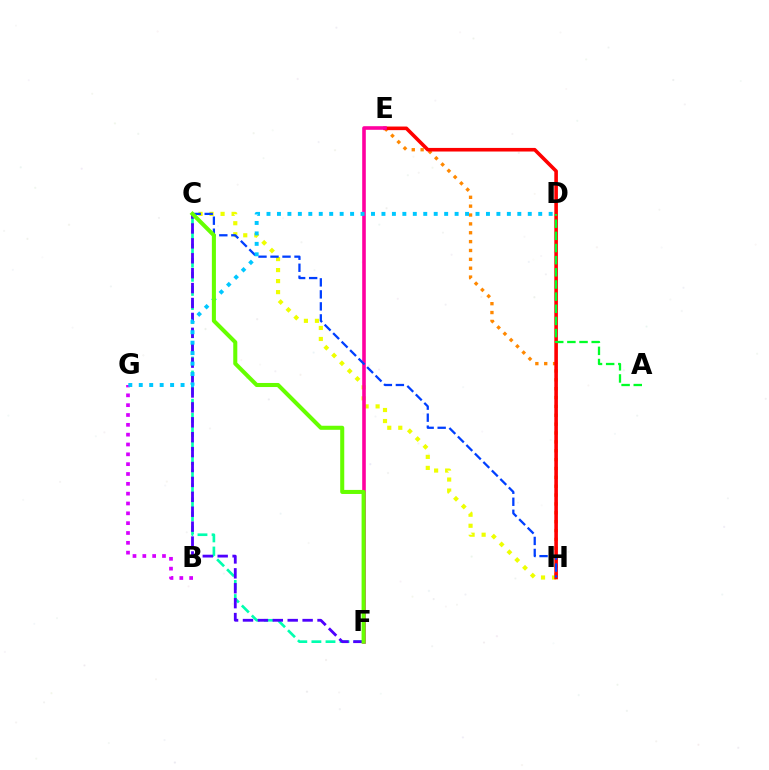{('E', 'H'): [{'color': '#ff8800', 'line_style': 'dotted', 'thickness': 2.41}, {'color': '#ff0000', 'line_style': 'solid', 'thickness': 2.59}], ('C', 'H'): [{'color': '#eeff00', 'line_style': 'dotted', 'thickness': 2.99}, {'color': '#003fff', 'line_style': 'dashed', 'thickness': 1.63}], ('C', 'F'): [{'color': '#00ffaf', 'line_style': 'dashed', 'thickness': 1.92}, {'color': '#4f00ff', 'line_style': 'dashed', 'thickness': 2.03}, {'color': '#66ff00', 'line_style': 'solid', 'thickness': 2.92}], ('B', 'G'): [{'color': '#d600ff', 'line_style': 'dotted', 'thickness': 2.67}], ('E', 'F'): [{'color': '#ff00a0', 'line_style': 'solid', 'thickness': 2.59}], ('D', 'G'): [{'color': '#00c7ff', 'line_style': 'dotted', 'thickness': 2.84}], ('A', 'D'): [{'color': '#00ff27', 'line_style': 'dashed', 'thickness': 1.65}]}